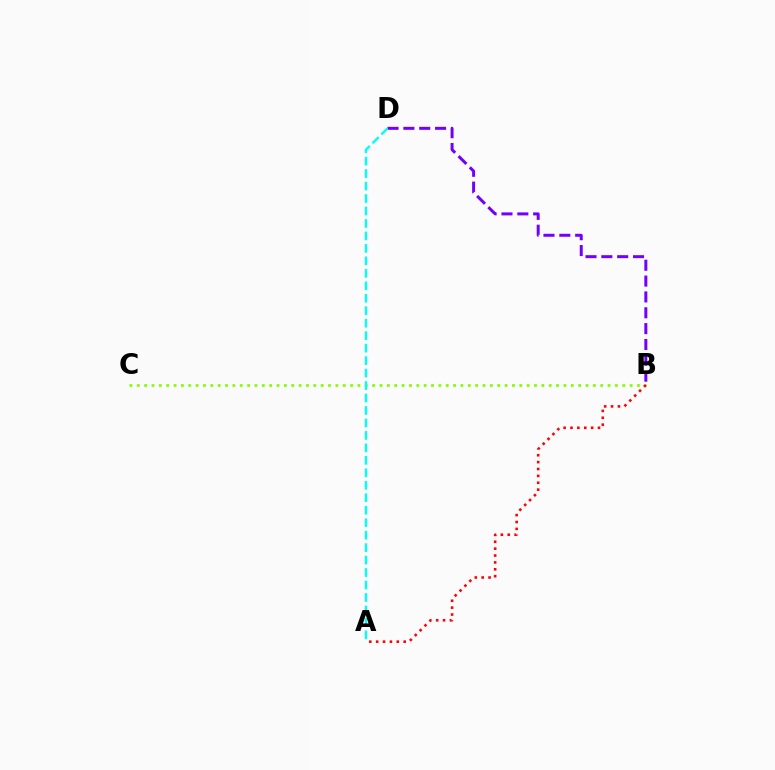{('B', 'C'): [{'color': '#84ff00', 'line_style': 'dotted', 'thickness': 2.0}], ('B', 'D'): [{'color': '#7200ff', 'line_style': 'dashed', 'thickness': 2.15}], ('A', 'D'): [{'color': '#00fff6', 'line_style': 'dashed', 'thickness': 1.69}], ('A', 'B'): [{'color': '#ff0000', 'line_style': 'dotted', 'thickness': 1.87}]}